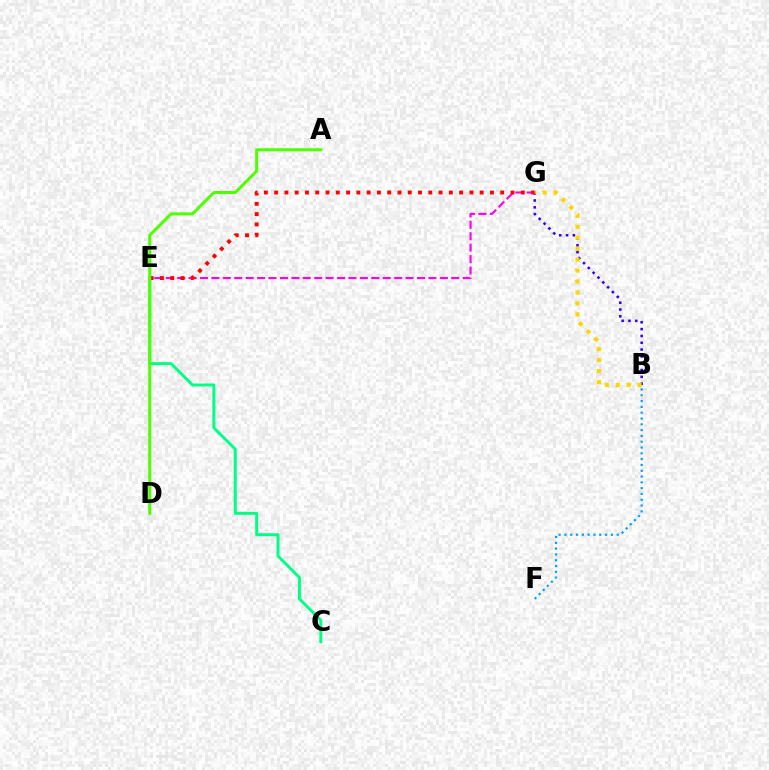{('B', 'F'): [{'color': '#009eff', 'line_style': 'dotted', 'thickness': 1.58}], ('C', 'E'): [{'color': '#00ff86', 'line_style': 'solid', 'thickness': 2.13}], ('B', 'G'): [{'color': '#3700ff', 'line_style': 'dotted', 'thickness': 1.85}, {'color': '#ffd500', 'line_style': 'dotted', 'thickness': 2.97}], ('E', 'G'): [{'color': '#ff00ed', 'line_style': 'dashed', 'thickness': 1.55}, {'color': '#ff0000', 'line_style': 'dotted', 'thickness': 2.79}], ('A', 'D'): [{'color': '#4fff00', 'line_style': 'solid', 'thickness': 2.17}]}